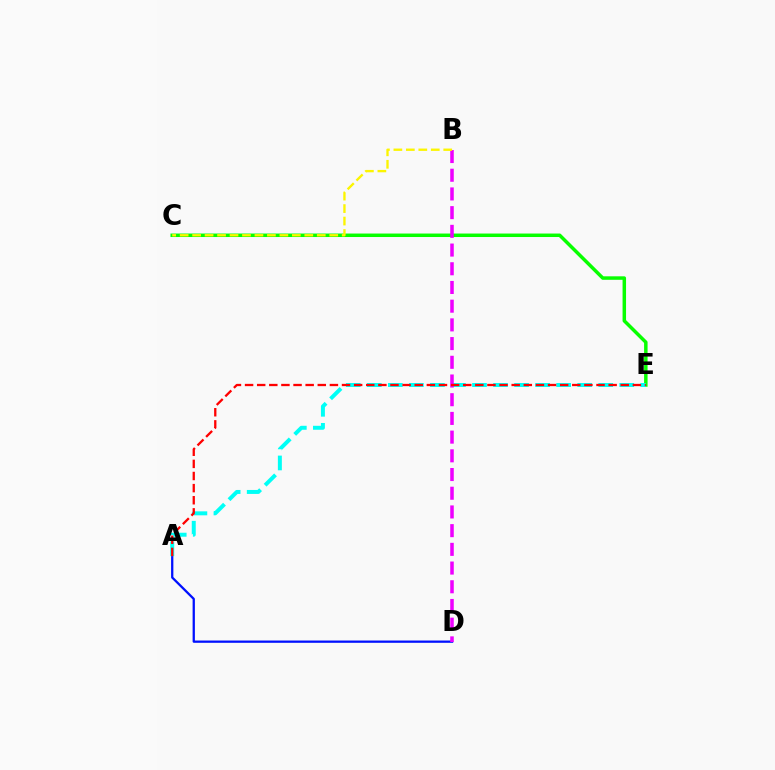{('C', 'E'): [{'color': '#08ff00', 'line_style': 'solid', 'thickness': 2.51}], ('A', 'D'): [{'color': '#0010ff', 'line_style': 'solid', 'thickness': 1.64}], ('A', 'E'): [{'color': '#00fff6', 'line_style': 'dashed', 'thickness': 2.86}, {'color': '#ff0000', 'line_style': 'dashed', 'thickness': 1.65}], ('B', 'D'): [{'color': '#ee00ff', 'line_style': 'dashed', 'thickness': 2.54}], ('B', 'C'): [{'color': '#fcf500', 'line_style': 'dashed', 'thickness': 1.69}]}